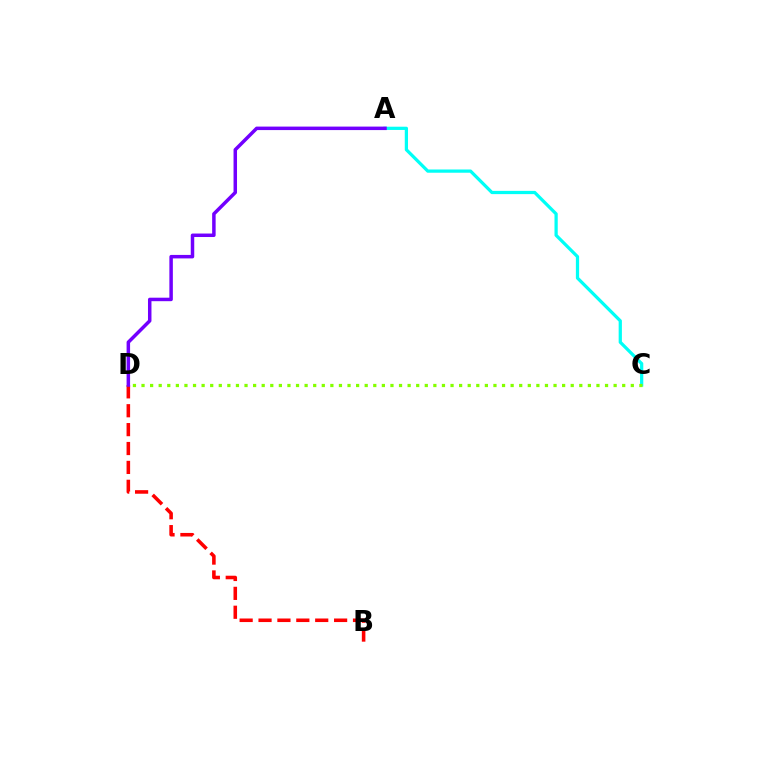{('B', 'D'): [{'color': '#ff0000', 'line_style': 'dashed', 'thickness': 2.57}], ('A', 'C'): [{'color': '#00fff6', 'line_style': 'solid', 'thickness': 2.33}], ('A', 'D'): [{'color': '#7200ff', 'line_style': 'solid', 'thickness': 2.51}], ('C', 'D'): [{'color': '#84ff00', 'line_style': 'dotted', 'thickness': 2.33}]}